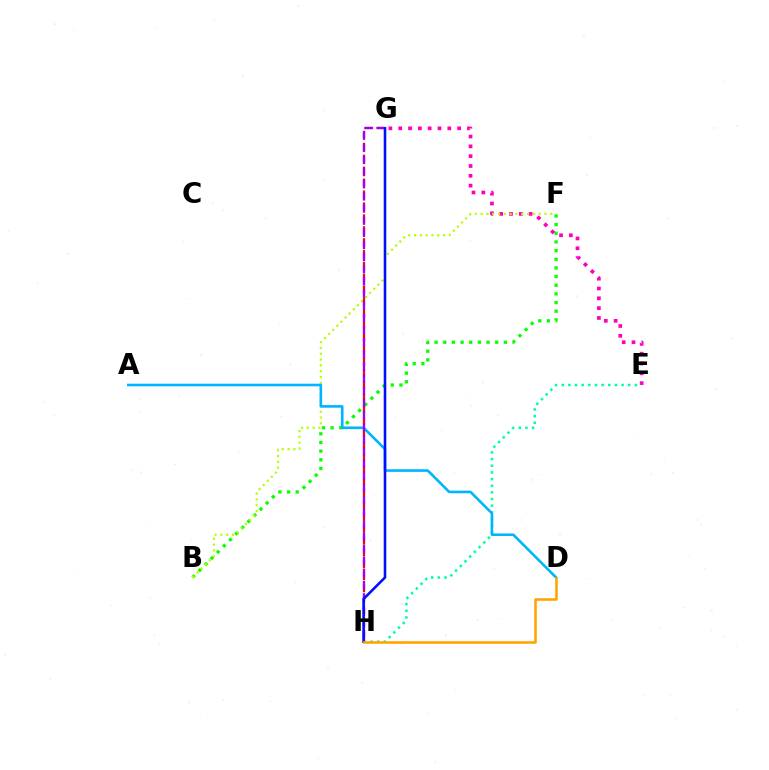{('B', 'F'): [{'color': '#08ff00', 'line_style': 'dotted', 'thickness': 2.35}, {'color': '#b3ff00', 'line_style': 'dotted', 'thickness': 1.58}], ('E', 'G'): [{'color': '#ff00bd', 'line_style': 'dotted', 'thickness': 2.67}], ('G', 'H'): [{'color': '#ff0000', 'line_style': 'dashed', 'thickness': 1.62}, {'color': '#9b00ff', 'line_style': 'dashed', 'thickness': 1.65}, {'color': '#0010ff', 'line_style': 'solid', 'thickness': 1.86}], ('E', 'H'): [{'color': '#00ff9d', 'line_style': 'dotted', 'thickness': 1.81}], ('A', 'D'): [{'color': '#00b5ff', 'line_style': 'solid', 'thickness': 1.88}], ('D', 'H'): [{'color': '#ffa500', 'line_style': 'solid', 'thickness': 1.86}]}